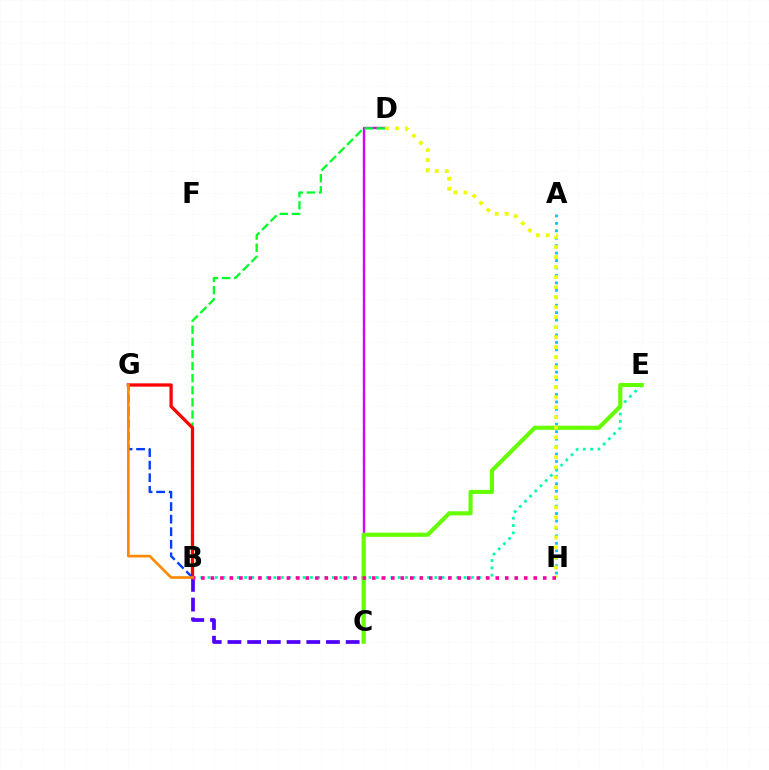{('C', 'D'): [{'color': '#d600ff', 'line_style': 'solid', 'thickness': 1.71}], ('B', 'E'): [{'color': '#00ffaf', 'line_style': 'dotted', 'thickness': 1.99}], ('A', 'H'): [{'color': '#00c7ff', 'line_style': 'dotted', 'thickness': 2.02}], ('B', 'D'): [{'color': '#00ff27', 'line_style': 'dashed', 'thickness': 1.65}], ('B', 'C'): [{'color': '#4f00ff', 'line_style': 'dashed', 'thickness': 2.68}], ('B', 'G'): [{'color': '#ff0000', 'line_style': 'solid', 'thickness': 2.36}, {'color': '#003fff', 'line_style': 'dashed', 'thickness': 1.71}, {'color': '#ff8800', 'line_style': 'solid', 'thickness': 1.91}], ('C', 'E'): [{'color': '#66ff00', 'line_style': 'solid', 'thickness': 2.98}], ('D', 'H'): [{'color': '#eeff00', 'line_style': 'dotted', 'thickness': 2.72}], ('B', 'H'): [{'color': '#ff00a0', 'line_style': 'dotted', 'thickness': 2.58}]}